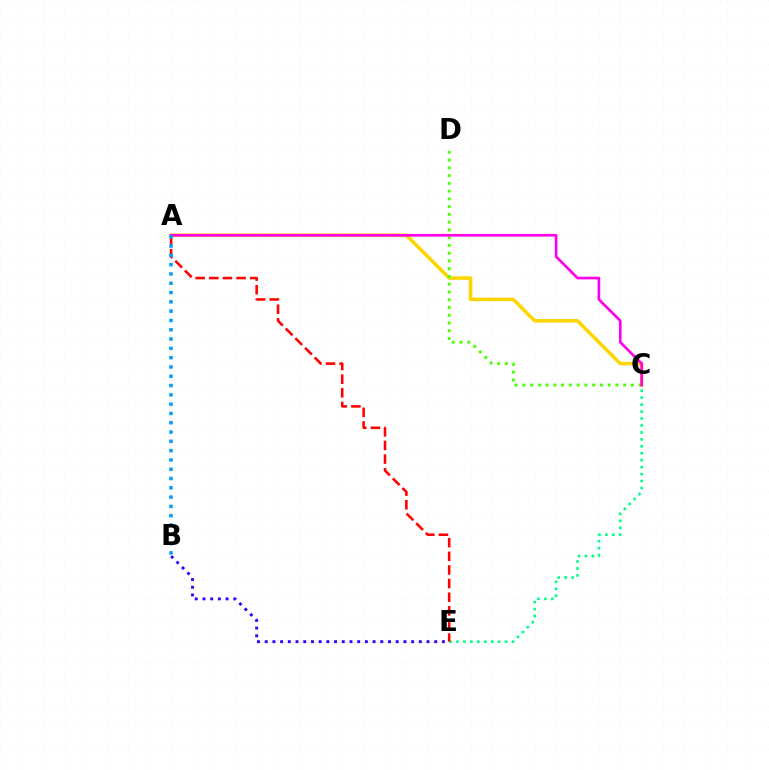{('C', 'E'): [{'color': '#00ff86', 'line_style': 'dotted', 'thickness': 1.89}], ('A', 'C'): [{'color': '#ffd500', 'line_style': 'solid', 'thickness': 2.54}, {'color': '#ff00ed', 'line_style': 'solid', 'thickness': 1.91}], ('C', 'D'): [{'color': '#4fff00', 'line_style': 'dotted', 'thickness': 2.11}], ('A', 'E'): [{'color': '#ff0000', 'line_style': 'dashed', 'thickness': 1.85}], ('B', 'E'): [{'color': '#3700ff', 'line_style': 'dotted', 'thickness': 2.09}], ('A', 'B'): [{'color': '#009eff', 'line_style': 'dotted', 'thickness': 2.53}]}